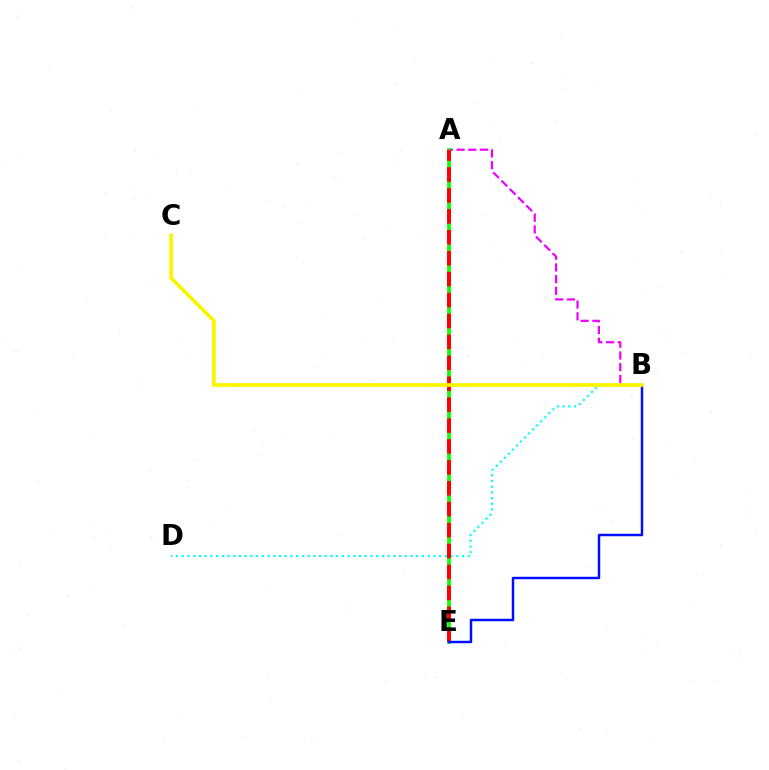{('A', 'B'): [{'color': '#ee00ff', 'line_style': 'dashed', 'thickness': 1.59}], ('A', 'E'): [{'color': '#08ff00', 'line_style': 'solid', 'thickness': 2.67}, {'color': '#ff0000', 'line_style': 'dashed', 'thickness': 2.84}], ('B', 'D'): [{'color': '#00fff6', 'line_style': 'dotted', 'thickness': 1.55}], ('B', 'E'): [{'color': '#0010ff', 'line_style': 'solid', 'thickness': 1.78}], ('B', 'C'): [{'color': '#fcf500', 'line_style': 'solid', 'thickness': 2.64}]}